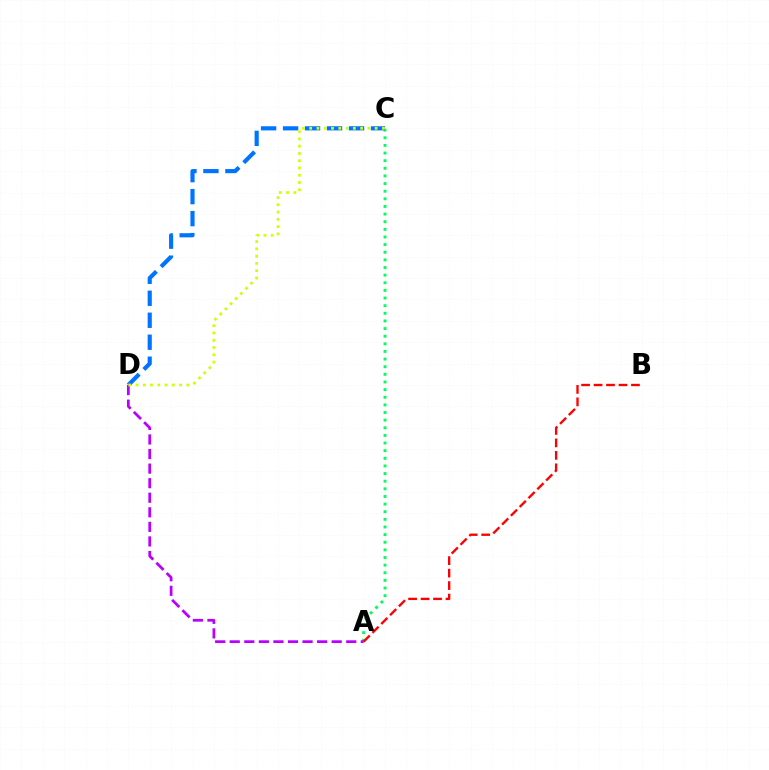{('A', 'C'): [{'color': '#00ff5c', 'line_style': 'dotted', 'thickness': 2.07}], ('C', 'D'): [{'color': '#0074ff', 'line_style': 'dashed', 'thickness': 2.99}, {'color': '#d1ff00', 'line_style': 'dotted', 'thickness': 1.98}], ('A', 'B'): [{'color': '#ff0000', 'line_style': 'dashed', 'thickness': 1.69}], ('A', 'D'): [{'color': '#b900ff', 'line_style': 'dashed', 'thickness': 1.98}]}